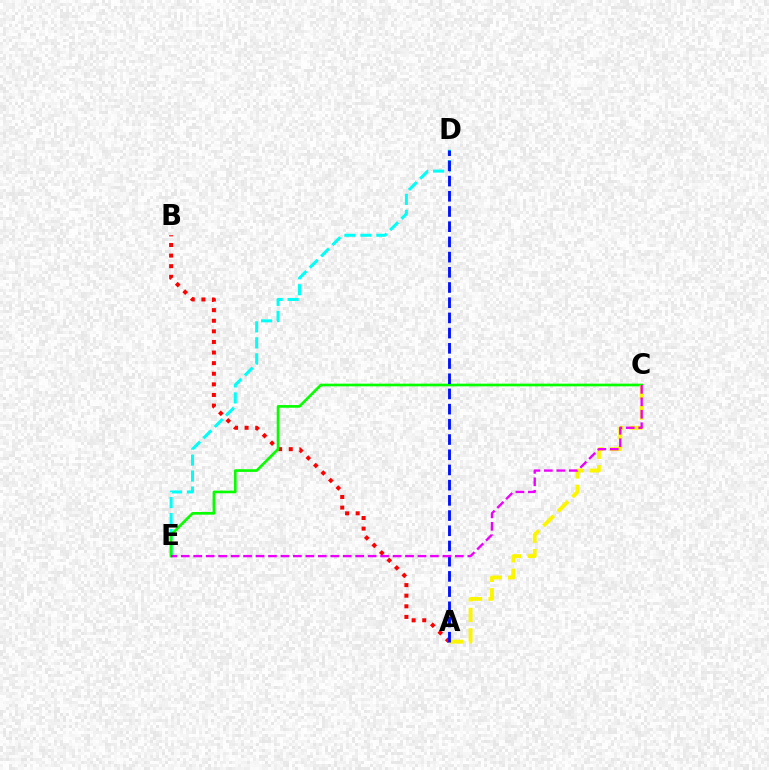{('D', 'E'): [{'color': '#00fff6', 'line_style': 'dashed', 'thickness': 2.17}], ('A', 'B'): [{'color': '#ff0000', 'line_style': 'dotted', 'thickness': 2.88}], ('C', 'E'): [{'color': '#08ff00', 'line_style': 'solid', 'thickness': 1.93}, {'color': '#ee00ff', 'line_style': 'dashed', 'thickness': 1.69}], ('A', 'C'): [{'color': '#fcf500', 'line_style': 'dashed', 'thickness': 2.78}], ('A', 'D'): [{'color': '#0010ff', 'line_style': 'dashed', 'thickness': 2.07}]}